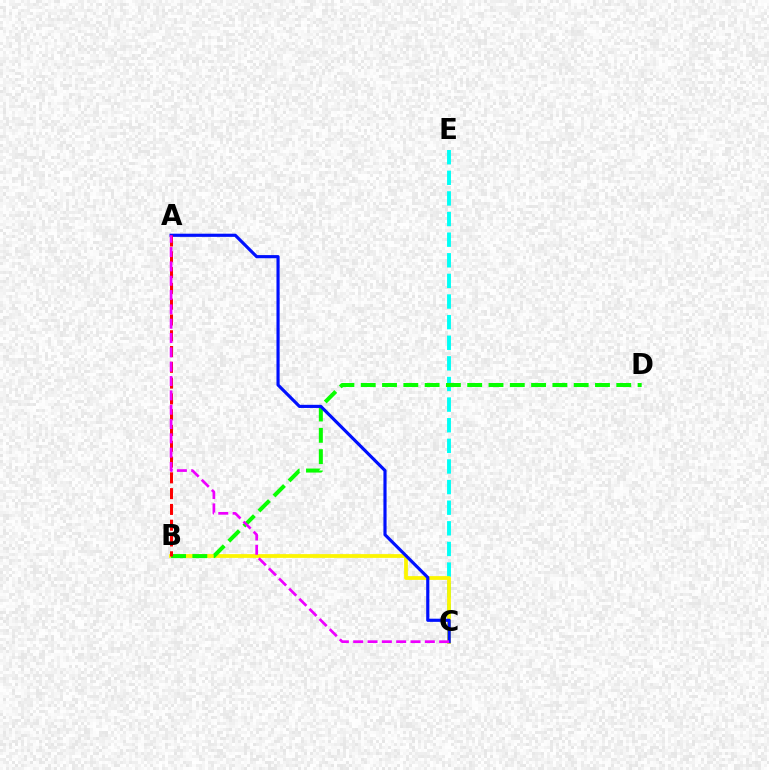{('C', 'E'): [{'color': '#00fff6', 'line_style': 'dashed', 'thickness': 2.8}], ('B', 'C'): [{'color': '#fcf500', 'line_style': 'solid', 'thickness': 2.71}], ('B', 'D'): [{'color': '#08ff00', 'line_style': 'dashed', 'thickness': 2.89}], ('A', 'C'): [{'color': '#0010ff', 'line_style': 'solid', 'thickness': 2.27}, {'color': '#ee00ff', 'line_style': 'dashed', 'thickness': 1.95}], ('A', 'B'): [{'color': '#ff0000', 'line_style': 'dashed', 'thickness': 2.14}]}